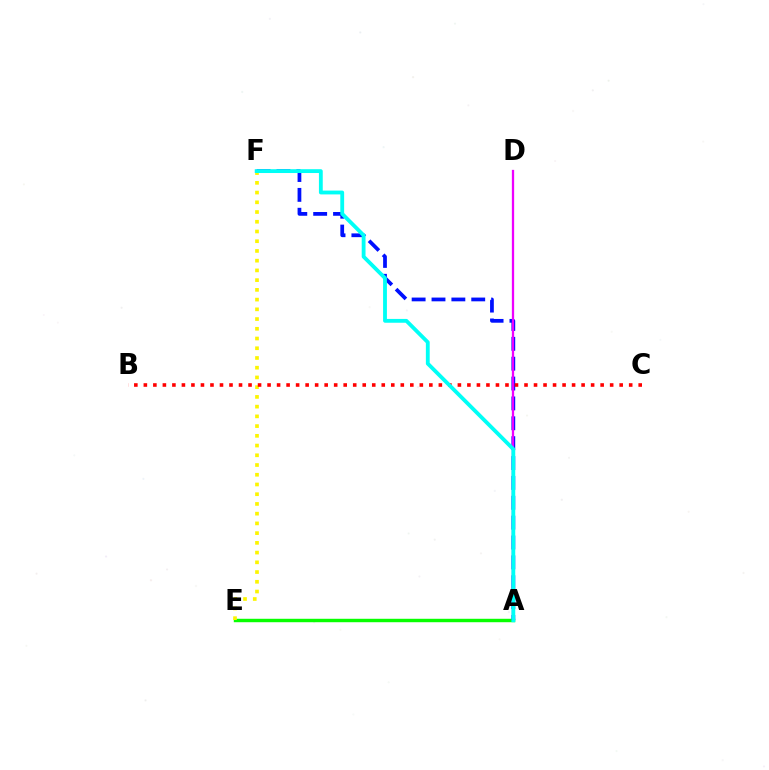{('A', 'E'): [{'color': '#08ff00', 'line_style': 'solid', 'thickness': 2.47}], ('A', 'F'): [{'color': '#0010ff', 'line_style': 'dashed', 'thickness': 2.7}, {'color': '#00fff6', 'line_style': 'solid', 'thickness': 2.75}], ('E', 'F'): [{'color': '#fcf500', 'line_style': 'dotted', 'thickness': 2.64}], ('B', 'C'): [{'color': '#ff0000', 'line_style': 'dotted', 'thickness': 2.59}], ('A', 'D'): [{'color': '#ee00ff', 'line_style': 'solid', 'thickness': 1.64}]}